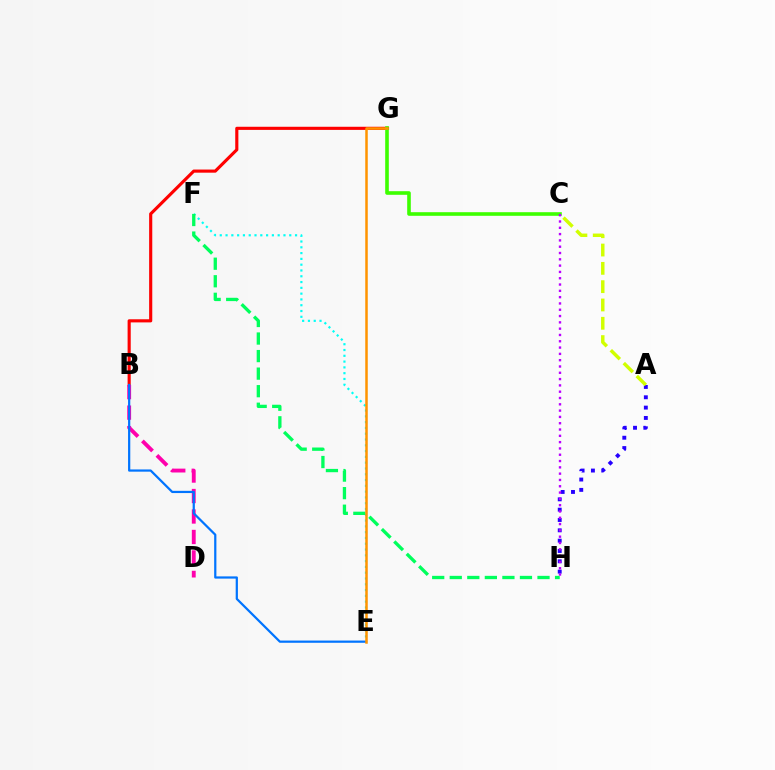{('B', 'G'): [{'color': '#ff0000', 'line_style': 'solid', 'thickness': 2.25}], ('A', 'H'): [{'color': '#2500ff', 'line_style': 'dotted', 'thickness': 2.81}], ('B', 'D'): [{'color': '#ff00ac', 'line_style': 'dashed', 'thickness': 2.78}], ('C', 'G'): [{'color': '#3dff00', 'line_style': 'solid', 'thickness': 2.6}], ('E', 'F'): [{'color': '#00fff6', 'line_style': 'dotted', 'thickness': 1.57}], ('B', 'E'): [{'color': '#0074ff', 'line_style': 'solid', 'thickness': 1.6}], ('F', 'H'): [{'color': '#00ff5c', 'line_style': 'dashed', 'thickness': 2.38}], ('A', 'C'): [{'color': '#d1ff00', 'line_style': 'dashed', 'thickness': 2.49}], ('C', 'H'): [{'color': '#b900ff', 'line_style': 'dotted', 'thickness': 1.71}], ('E', 'G'): [{'color': '#ff9400', 'line_style': 'solid', 'thickness': 1.81}]}